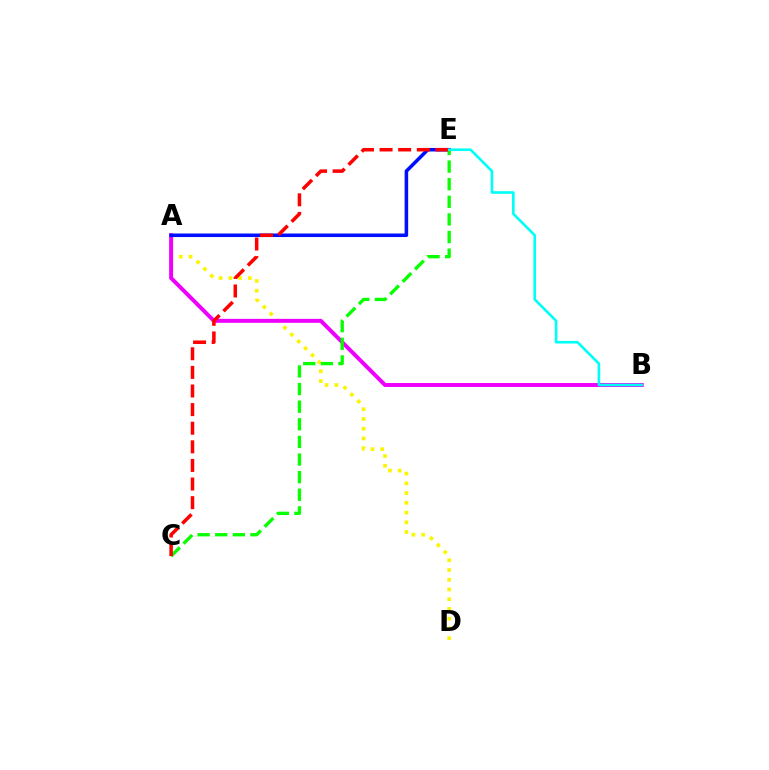{('A', 'D'): [{'color': '#fcf500', 'line_style': 'dotted', 'thickness': 2.65}], ('A', 'B'): [{'color': '#ee00ff', 'line_style': 'solid', 'thickness': 2.85}], ('A', 'E'): [{'color': '#0010ff', 'line_style': 'solid', 'thickness': 2.55}], ('C', 'E'): [{'color': '#08ff00', 'line_style': 'dashed', 'thickness': 2.39}, {'color': '#ff0000', 'line_style': 'dashed', 'thickness': 2.53}], ('B', 'E'): [{'color': '#00fff6', 'line_style': 'solid', 'thickness': 1.89}]}